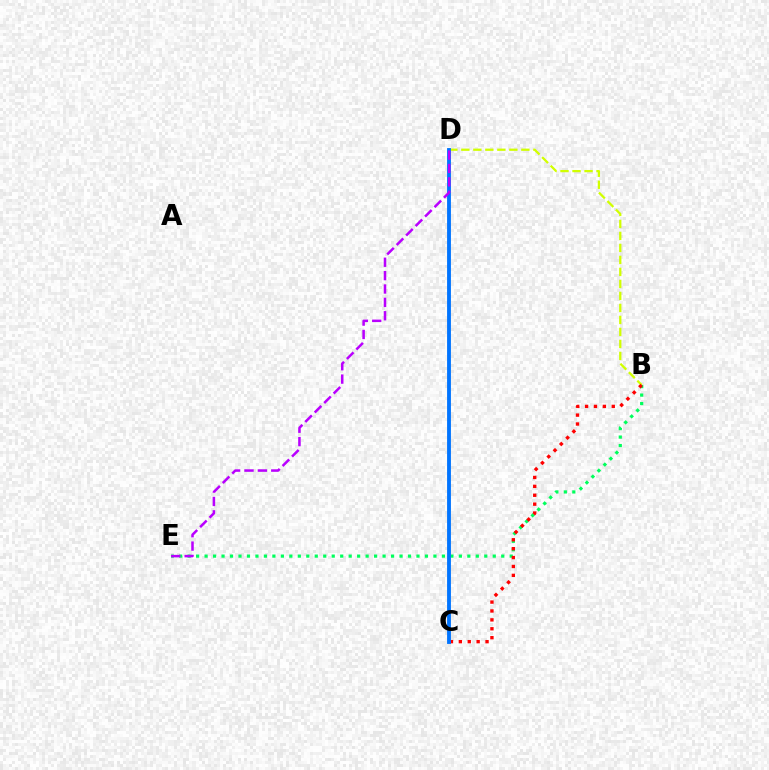{('B', 'E'): [{'color': '#00ff5c', 'line_style': 'dotted', 'thickness': 2.3}], ('B', 'D'): [{'color': '#d1ff00', 'line_style': 'dashed', 'thickness': 1.63}], ('B', 'C'): [{'color': '#ff0000', 'line_style': 'dotted', 'thickness': 2.42}], ('C', 'D'): [{'color': '#0074ff', 'line_style': 'solid', 'thickness': 2.77}], ('D', 'E'): [{'color': '#b900ff', 'line_style': 'dashed', 'thickness': 1.82}]}